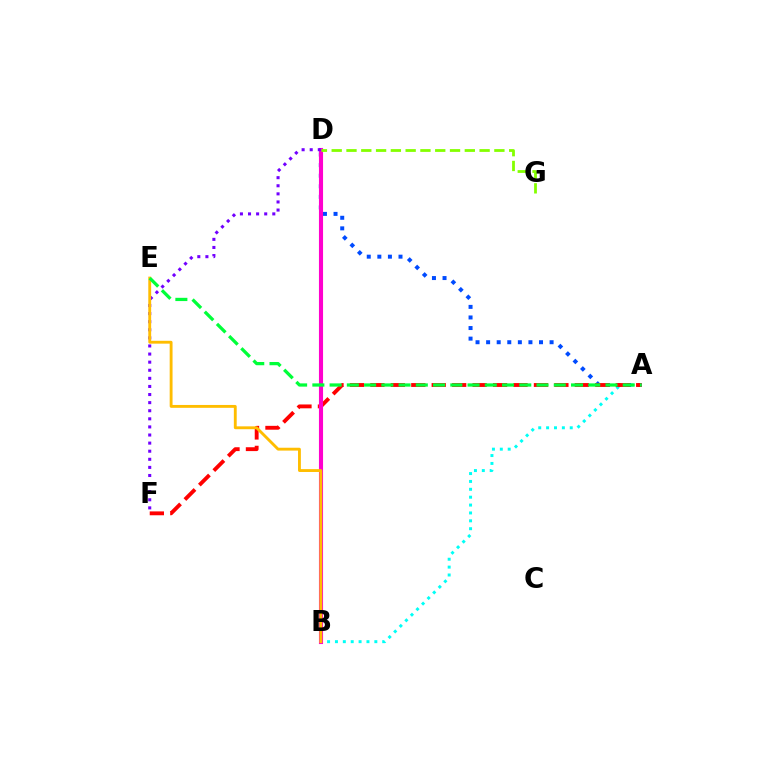{('A', 'D'): [{'color': '#004bff', 'line_style': 'dotted', 'thickness': 2.87}], ('A', 'B'): [{'color': '#00fff6', 'line_style': 'dotted', 'thickness': 2.14}], ('A', 'F'): [{'color': '#ff0000', 'line_style': 'dashed', 'thickness': 2.78}], ('B', 'D'): [{'color': '#ff00cf', 'line_style': 'solid', 'thickness': 2.96}], ('D', 'F'): [{'color': '#7200ff', 'line_style': 'dotted', 'thickness': 2.2}], ('D', 'G'): [{'color': '#84ff00', 'line_style': 'dashed', 'thickness': 2.01}], ('B', 'E'): [{'color': '#ffbd00', 'line_style': 'solid', 'thickness': 2.06}], ('A', 'E'): [{'color': '#00ff39', 'line_style': 'dashed', 'thickness': 2.34}]}